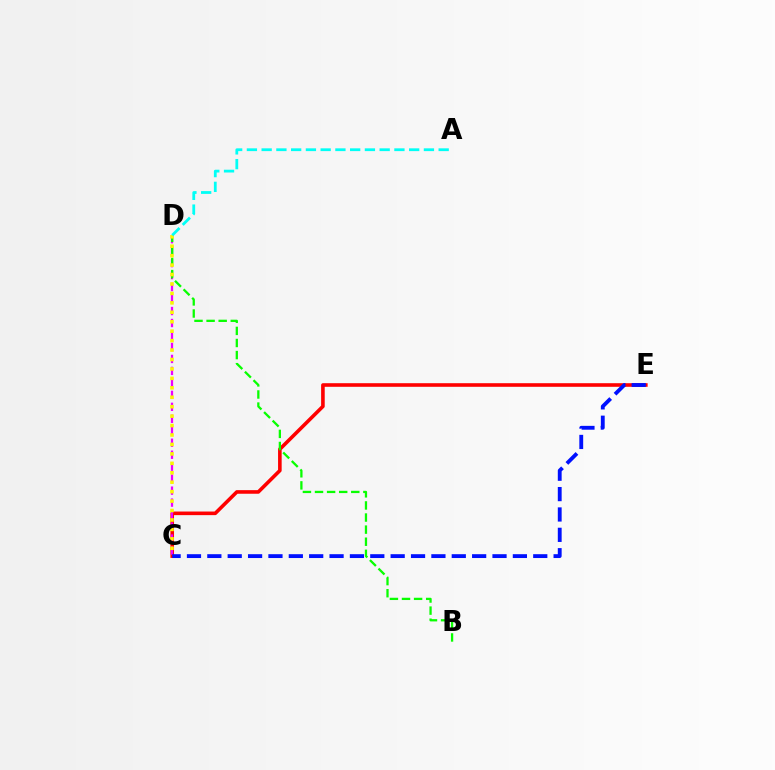{('C', 'E'): [{'color': '#ff0000', 'line_style': 'solid', 'thickness': 2.59}, {'color': '#0010ff', 'line_style': 'dashed', 'thickness': 2.77}], ('C', 'D'): [{'color': '#ee00ff', 'line_style': 'dashed', 'thickness': 1.63}, {'color': '#fcf500', 'line_style': 'dotted', 'thickness': 2.56}], ('B', 'D'): [{'color': '#08ff00', 'line_style': 'dashed', 'thickness': 1.64}], ('A', 'D'): [{'color': '#00fff6', 'line_style': 'dashed', 'thickness': 2.0}]}